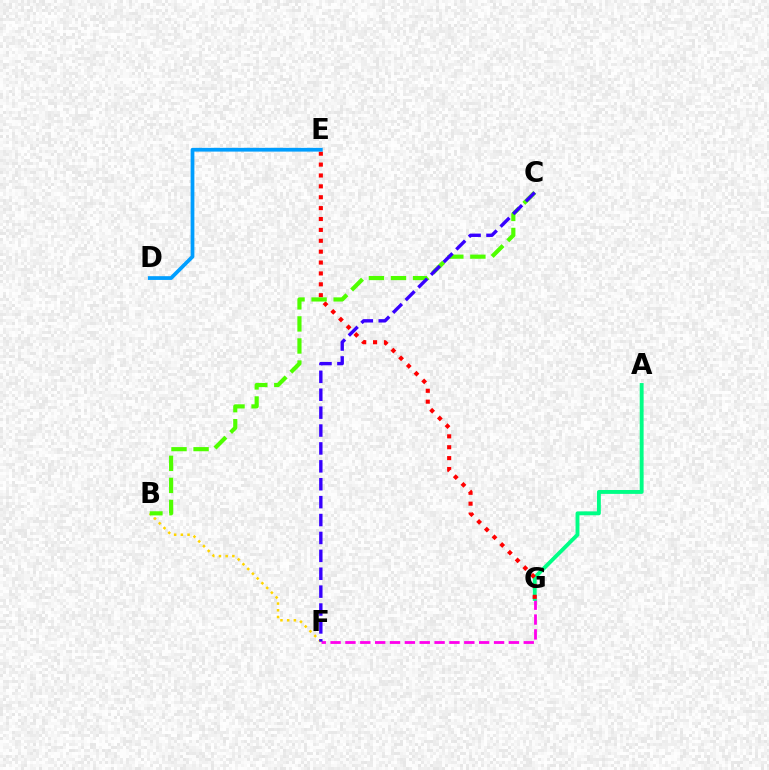{('F', 'G'): [{'color': '#ff00ed', 'line_style': 'dashed', 'thickness': 2.02}], ('A', 'G'): [{'color': '#00ff86', 'line_style': 'solid', 'thickness': 2.8}], ('B', 'F'): [{'color': '#ffd500', 'line_style': 'dotted', 'thickness': 1.82}], ('E', 'G'): [{'color': '#ff0000', 'line_style': 'dotted', 'thickness': 2.96}], ('B', 'C'): [{'color': '#4fff00', 'line_style': 'dashed', 'thickness': 3.0}], ('D', 'E'): [{'color': '#009eff', 'line_style': 'solid', 'thickness': 2.7}], ('C', 'F'): [{'color': '#3700ff', 'line_style': 'dashed', 'thickness': 2.43}]}